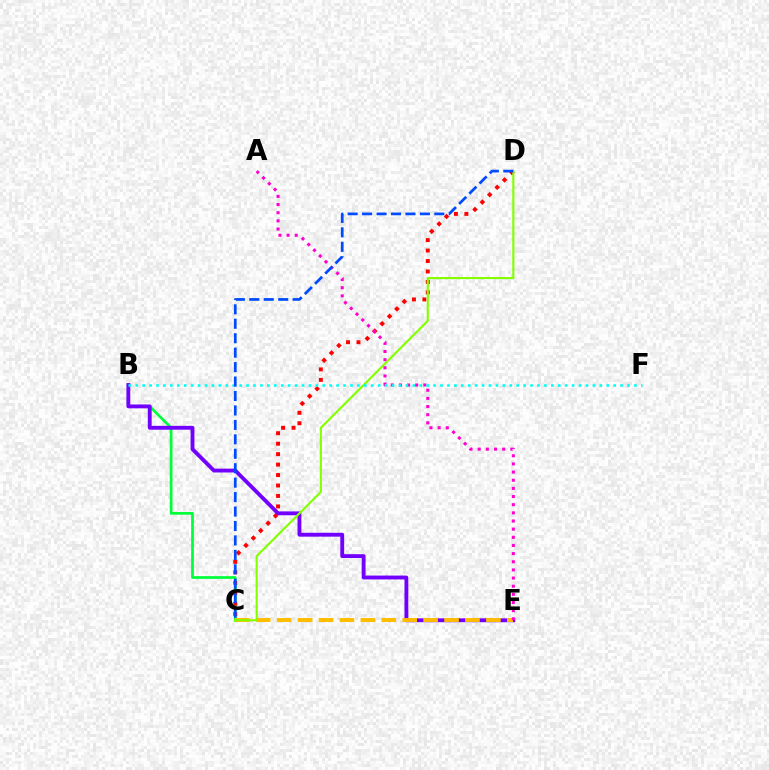{('B', 'C'): [{'color': '#00ff39', 'line_style': 'solid', 'thickness': 1.96}], ('C', 'D'): [{'color': '#ff0000', 'line_style': 'dotted', 'thickness': 2.84}, {'color': '#84ff00', 'line_style': 'solid', 'thickness': 1.53}, {'color': '#004bff', 'line_style': 'dashed', 'thickness': 1.96}], ('B', 'E'): [{'color': '#7200ff', 'line_style': 'solid', 'thickness': 2.78}], ('C', 'E'): [{'color': '#ffbd00', 'line_style': 'dashed', 'thickness': 2.84}], ('A', 'E'): [{'color': '#ff00cf', 'line_style': 'dotted', 'thickness': 2.21}], ('B', 'F'): [{'color': '#00fff6', 'line_style': 'dotted', 'thickness': 1.88}]}